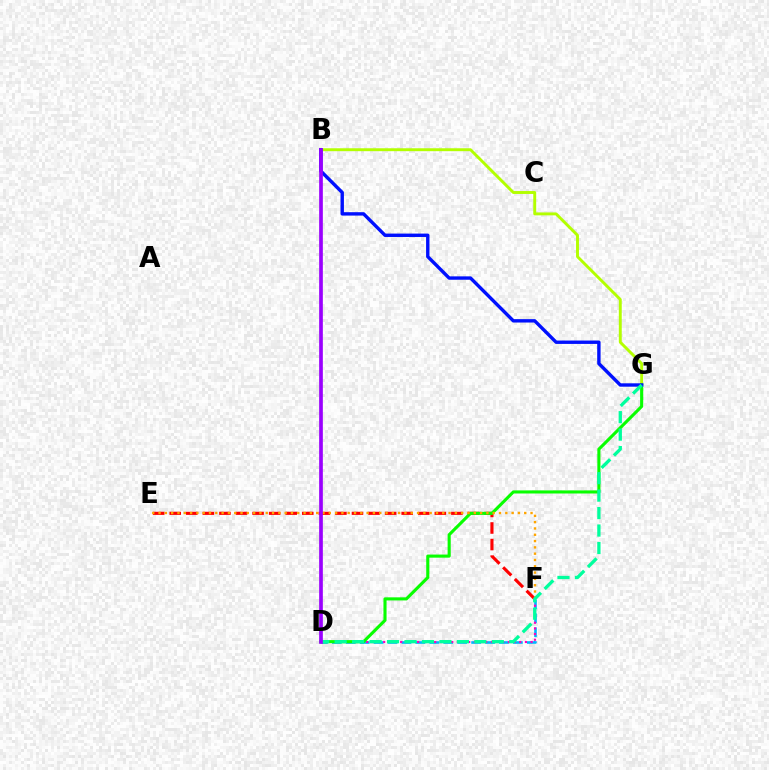{('D', 'F'): [{'color': '#00b5ff', 'line_style': 'dashed', 'thickness': 1.89}, {'color': '#ff00bd', 'line_style': 'dotted', 'thickness': 1.54}], ('E', 'F'): [{'color': '#ff0000', 'line_style': 'dashed', 'thickness': 2.25}, {'color': '#ffa500', 'line_style': 'dotted', 'thickness': 1.71}], ('B', 'G'): [{'color': '#b3ff00', 'line_style': 'solid', 'thickness': 2.1}, {'color': '#0010ff', 'line_style': 'solid', 'thickness': 2.44}], ('D', 'G'): [{'color': '#08ff00', 'line_style': 'solid', 'thickness': 2.23}, {'color': '#00ff9d', 'line_style': 'dashed', 'thickness': 2.37}], ('B', 'D'): [{'color': '#9b00ff', 'line_style': 'solid', 'thickness': 2.66}]}